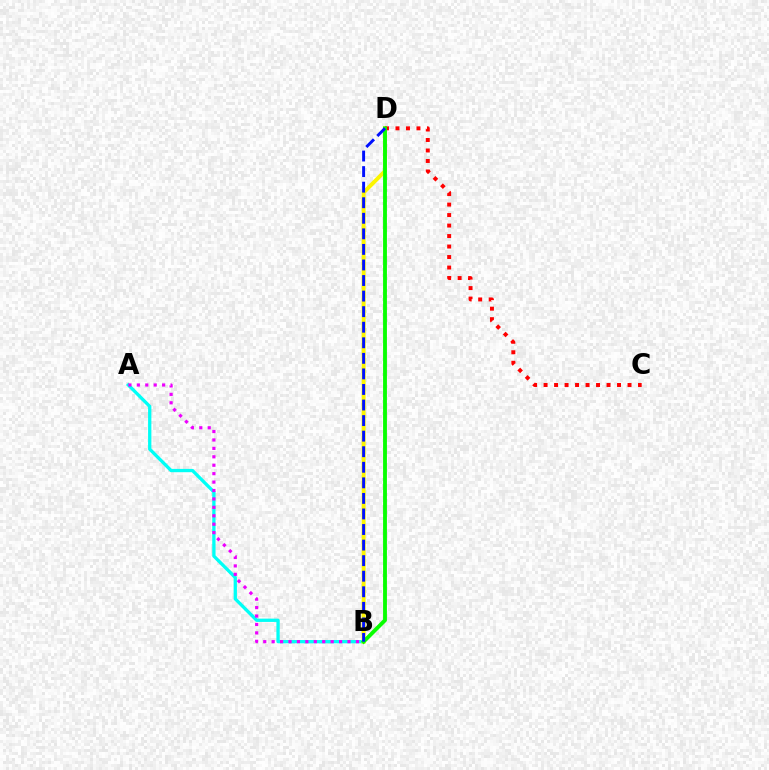{('A', 'B'): [{'color': '#00fff6', 'line_style': 'solid', 'thickness': 2.37}, {'color': '#ee00ff', 'line_style': 'dotted', 'thickness': 2.29}], ('B', 'D'): [{'color': '#fcf500', 'line_style': 'solid', 'thickness': 2.83}, {'color': '#08ff00', 'line_style': 'solid', 'thickness': 2.77}, {'color': '#0010ff', 'line_style': 'dashed', 'thickness': 2.11}], ('C', 'D'): [{'color': '#ff0000', 'line_style': 'dotted', 'thickness': 2.85}]}